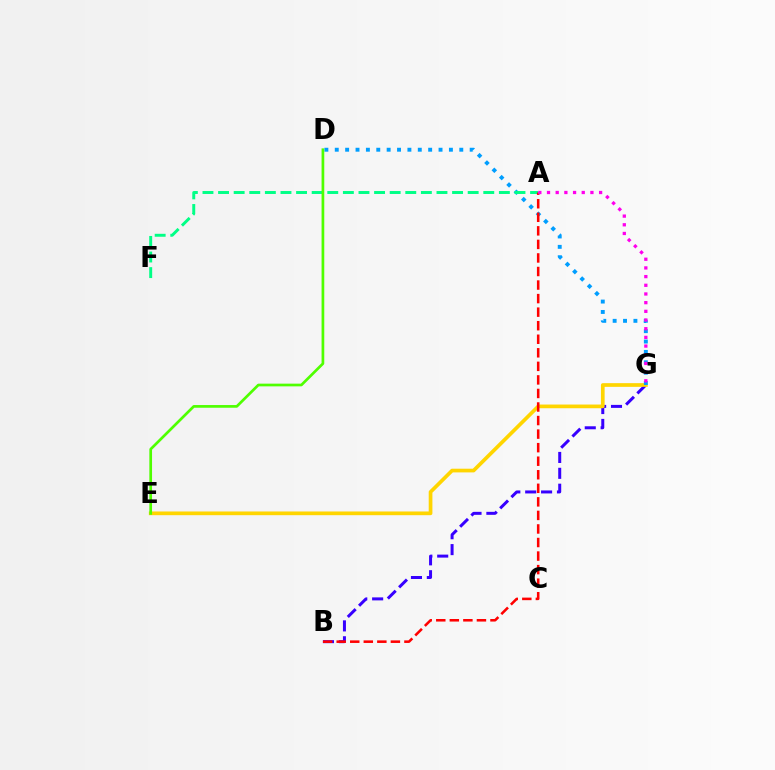{('B', 'G'): [{'color': '#3700ff', 'line_style': 'dashed', 'thickness': 2.16}], ('E', 'G'): [{'color': '#ffd500', 'line_style': 'solid', 'thickness': 2.66}], ('D', 'G'): [{'color': '#009eff', 'line_style': 'dotted', 'thickness': 2.82}], ('A', 'F'): [{'color': '#00ff86', 'line_style': 'dashed', 'thickness': 2.12}], ('A', 'B'): [{'color': '#ff0000', 'line_style': 'dashed', 'thickness': 1.84}], ('A', 'G'): [{'color': '#ff00ed', 'line_style': 'dotted', 'thickness': 2.36}], ('D', 'E'): [{'color': '#4fff00', 'line_style': 'solid', 'thickness': 1.94}]}